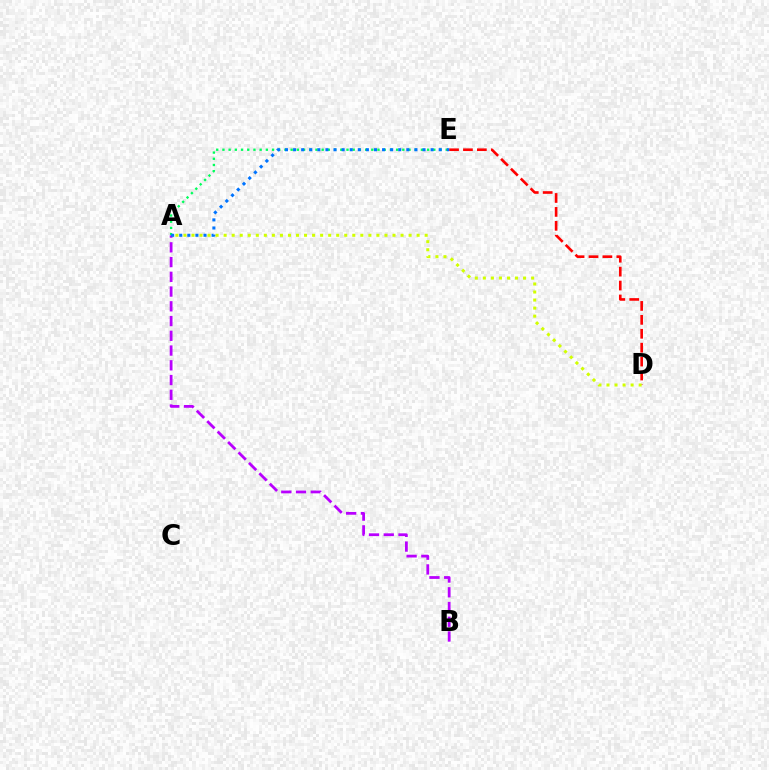{('D', 'E'): [{'color': '#ff0000', 'line_style': 'dashed', 'thickness': 1.89}], ('A', 'B'): [{'color': '#b900ff', 'line_style': 'dashed', 'thickness': 2.0}], ('A', 'E'): [{'color': '#00ff5c', 'line_style': 'dotted', 'thickness': 1.69}, {'color': '#0074ff', 'line_style': 'dotted', 'thickness': 2.2}], ('A', 'D'): [{'color': '#d1ff00', 'line_style': 'dotted', 'thickness': 2.18}]}